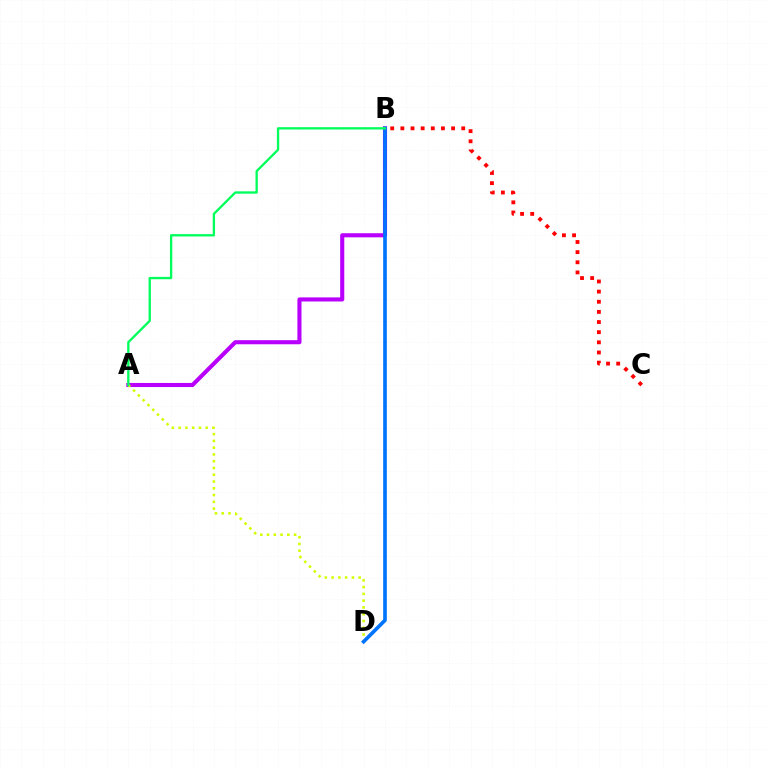{('A', 'B'): [{'color': '#b900ff', 'line_style': 'solid', 'thickness': 2.95}, {'color': '#00ff5c', 'line_style': 'solid', 'thickness': 1.67}], ('A', 'D'): [{'color': '#d1ff00', 'line_style': 'dotted', 'thickness': 1.84}], ('B', 'C'): [{'color': '#ff0000', 'line_style': 'dotted', 'thickness': 2.76}], ('B', 'D'): [{'color': '#0074ff', 'line_style': 'solid', 'thickness': 2.62}]}